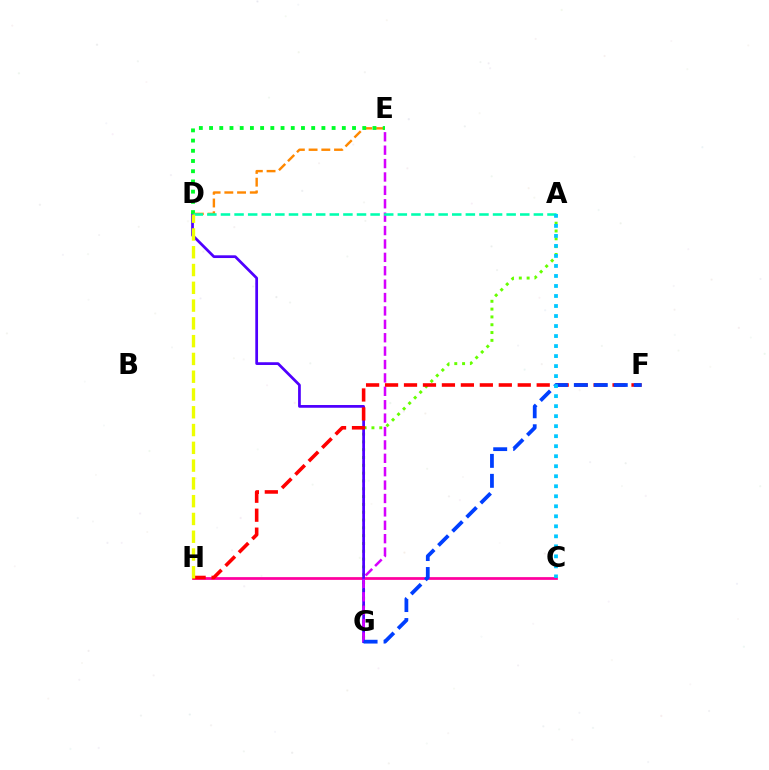{('C', 'H'): [{'color': '#ff00a0', 'line_style': 'solid', 'thickness': 1.98}], ('A', 'G'): [{'color': '#66ff00', 'line_style': 'dotted', 'thickness': 2.12}], ('D', 'G'): [{'color': '#4f00ff', 'line_style': 'solid', 'thickness': 1.97}], ('E', 'G'): [{'color': '#d600ff', 'line_style': 'dashed', 'thickness': 1.82}], ('F', 'H'): [{'color': '#ff0000', 'line_style': 'dashed', 'thickness': 2.58}], ('D', 'E'): [{'color': '#ff8800', 'line_style': 'dashed', 'thickness': 1.73}, {'color': '#00ff27', 'line_style': 'dotted', 'thickness': 2.77}], ('F', 'G'): [{'color': '#003fff', 'line_style': 'dashed', 'thickness': 2.71}], ('A', 'D'): [{'color': '#00ffaf', 'line_style': 'dashed', 'thickness': 1.85}], ('A', 'C'): [{'color': '#00c7ff', 'line_style': 'dotted', 'thickness': 2.72}], ('D', 'H'): [{'color': '#eeff00', 'line_style': 'dashed', 'thickness': 2.42}]}